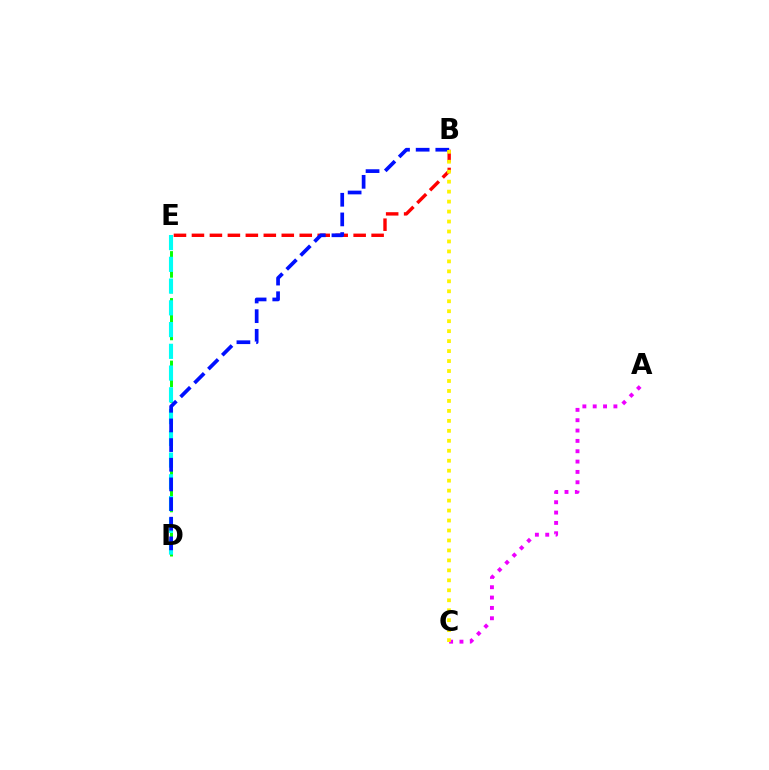{('B', 'E'): [{'color': '#ff0000', 'line_style': 'dashed', 'thickness': 2.44}], ('D', 'E'): [{'color': '#08ff00', 'line_style': 'dashed', 'thickness': 2.12}, {'color': '#00fff6', 'line_style': 'dashed', 'thickness': 2.95}], ('B', 'D'): [{'color': '#0010ff', 'line_style': 'dashed', 'thickness': 2.67}], ('A', 'C'): [{'color': '#ee00ff', 'line_style': 'dotted', 'thickness': 2.81}], ('B', 'C'): [{'color': '#fcf500', 'line_style': 'dotted', 'thickness': 2.71}]}